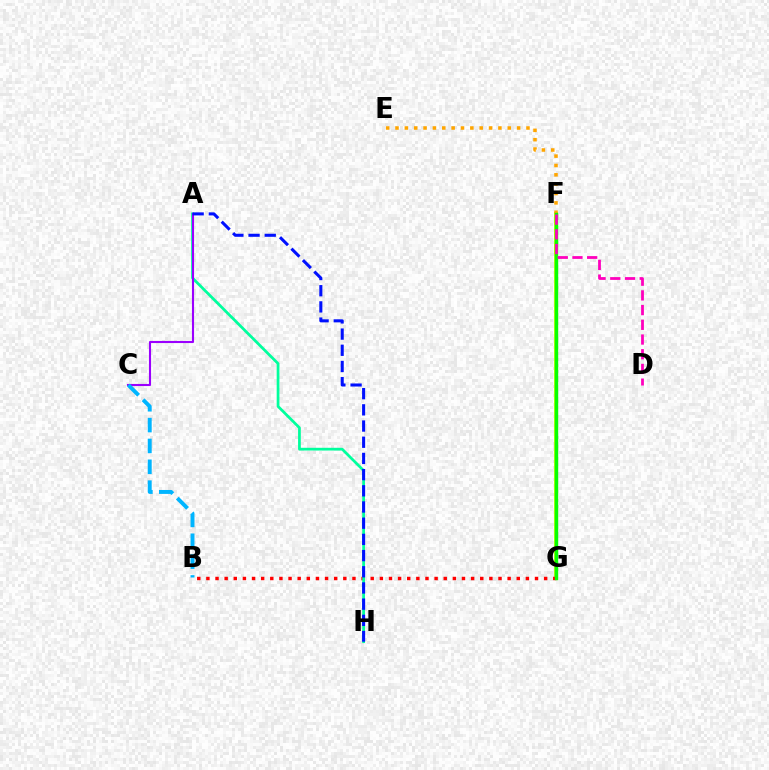{('F', 'G'): [{'color': '#b3ff00', 'line_style': 'solid', 'thickness': 2.76}, {'color': '#08ff00', 'line_style': 'solid', 'thickness': 2.46}], ('B', 'G'): [{'color': '#ff0000', 'line_style': 'dotted', 'thickness': 2.48}], ('A', 'H'): [{'color': '#00ff9d', 'line_style': 'solid', 'thickness': 1.98}, {'color': '#0010ff', 'line_style': 'dashed', 'thickness': 2.2}], ('E', 'F'): [{'color': '#ffa500', 'line_style': 'dotted', 'thickness': 2.54}], ('A', 'C'): [{'color': '#9b00ff', 'line_style': 'solid', 'thickness': 1.51}], ('B', 'C'): [{'color': '#00b5ff', 'line_style': 'dashed', 'thickness': 2.83}], ('D', 'F'): [{'color': '#ff00bd', 'line_style': 'dashed', 'thickness': 2.0}]}